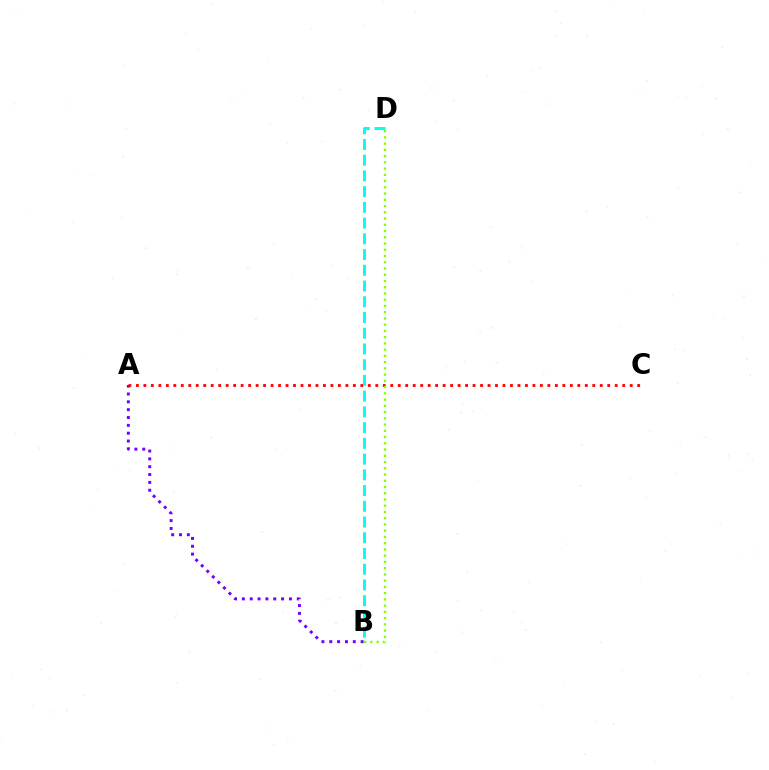{('A', 'B'): [{'color': '#7200ff', 'line_style': 'dotted', 'thickness': 2.13}], ('A', 'C'): [{'color': '#ff0000', 'line_style': 'dotted', 'thickness': 2.03}], ('B', 'D'): [{'color': '#84ff00', 'line_style': 'dotted', 'thickness': 1.7}, {'color': '#00fff6', 'line_style': 'dashed', 'thickness': 2.14}]}